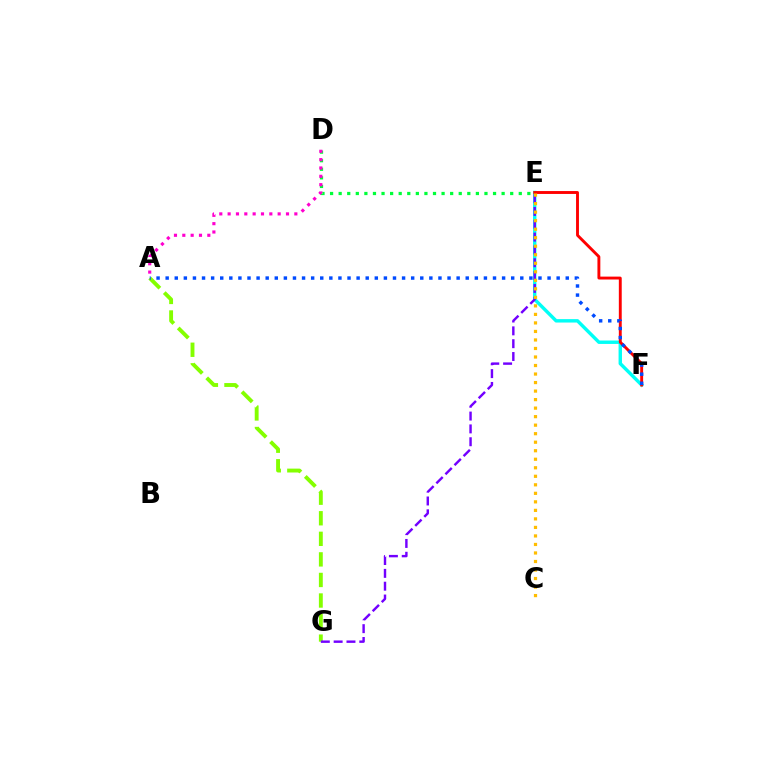{('E', 'F'): [{'color': '#00fff6', 'line_style': 'solid', 'thickness': 2.46}, {'color': '#ff0000', 'line_style': 'solid', 'thickness': 2.08}], ('D', 'E'): [{'color': '#00ff39', 'line_style': 'dotted', 'thickness': 2.33}], ('A', 'D'): [{'color': '#ff00cf', 'line_style': 'dotted', 'thickness': 2.27}], ('A', 'G'): [{'color': '#84ff00', 'line_style': 'dashed', 'thickness': 2.79}], ('E', 'G'): [{'color': '#7200ff', 'line_style': 'dashed', 'thickness': 1.74}], ('A', 'F'): [{'color': '#004bff', 'line_style': 'dotted', 'thickness': 2.47}], ('C', 'E'): [{'color': '#ffbd00', 'line_style': 'dotted', 'thickness': 2.32}]}